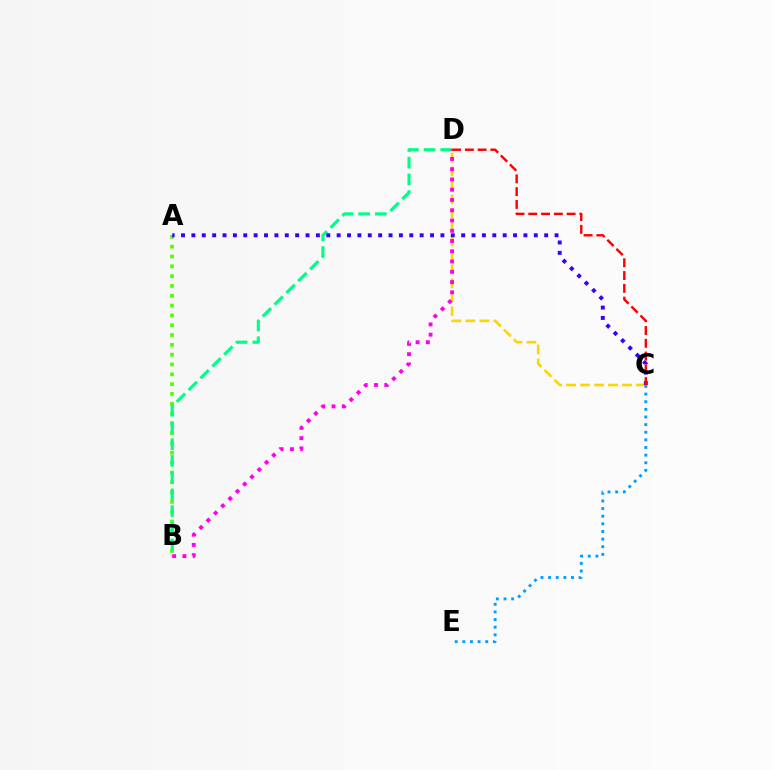{('A', 'B'): [{'color': '#4fff00', 'line_style': 'dotted', 'thickness': 2.67}], ('B', 'D'): [{'color': '#00ff86', 'line_style': 'dashed', 'thickness': 2.27}, {'color': '#ff00ed', 'line_style': 'dotted', 'thickness': 2.79}], ('C', 'D'): [{'color': '#ffd500', 'line_style': 'dashed', 'thickness': 1.9}, {'color': '#ff0000', 'line_style': 'dashed', 'thickness': 1.74}], ('C', 'E'): [{'color': '#009eff', 'line_style': 'dotted', 'thickness': 2.07}], ('A', 'C'): [{'color': '#3700ff', 'line_style': 'dotted', 'thickness': 2.82}]}